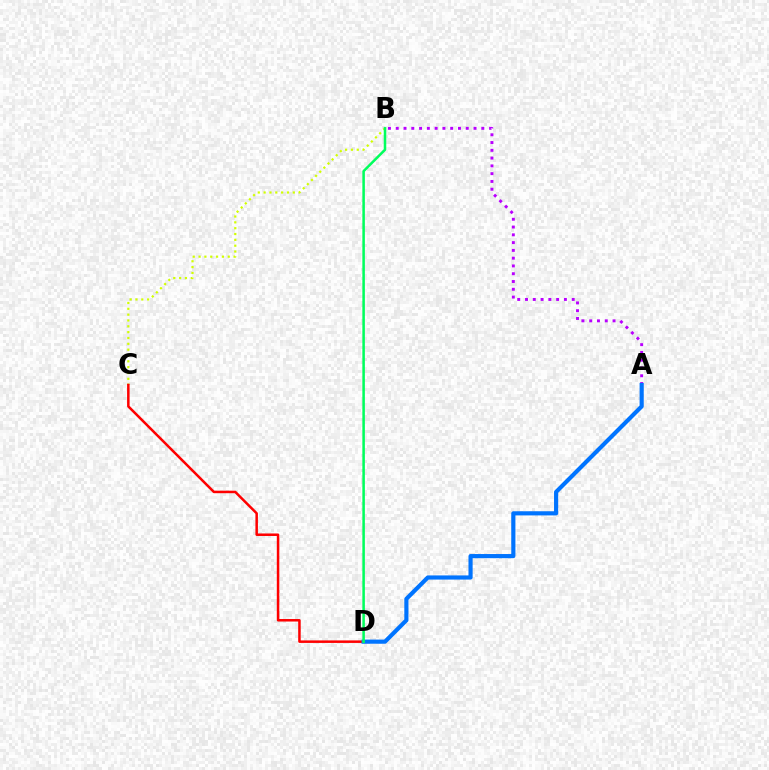{('B', 'C'): [{'color': '#d1ff00', 'line_style': 'dotted', 'thickness': 1.59}], ('C', 'D'): [{'color': '#ff0000', 'line_style': 'solid', 'thickness': 1.81}], ('A', 'B'): [{'color': '#b900ff', 'line_style': 'dotted', 'thickness': 2.11}], ('A', 'D'): [{'color': '#0074ff', 'line_style': 'solid', 'thickness': 2.99}], ('B', 'D'): [{'color': '#00ff5c', 'line_style': 'solid', 'thickness': 1.82}]}